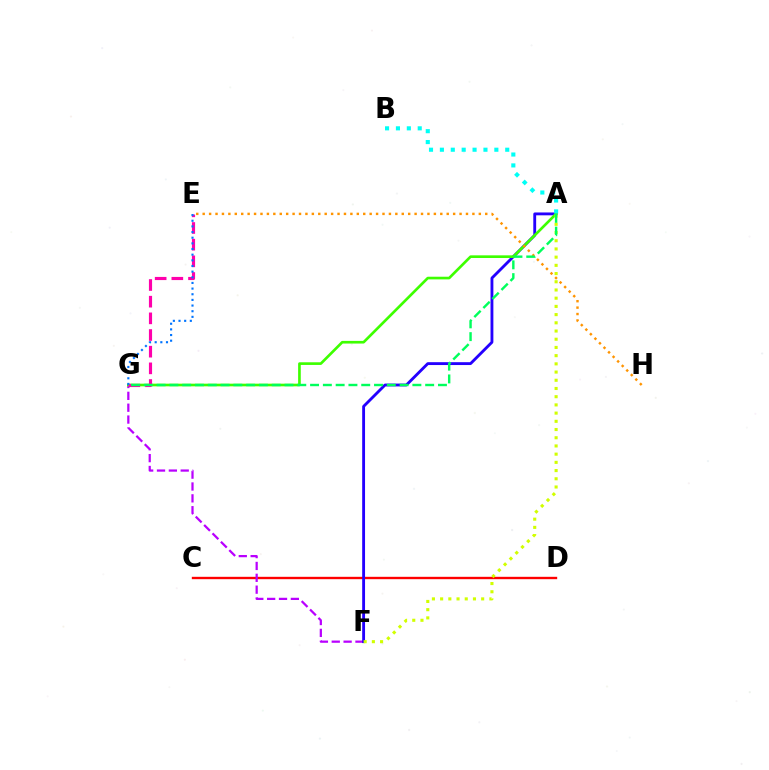{('C', 'D'): [{'color': '#ff0000', 'line_style': 'solid', 'thickness': 1.7}], ('F', 'G'): [{'color': '#b900ff', 'line_style': 'dashed', 'thickness': 1.61}], ('A', 'F'): [{'color': '#2500ff', 'line_style': 'solid', 'thickness': 2.05}, {'color': '#d1ff00', 'line_style': 'dotted', 'thickness': 2.23}], ('A', 'G'): [{'color': '#3dff00', 'line_style': 'solid', 'thickness': 1.91}, {'color': '#00ff5c', 'line_style': 'dashed', 'thickness': 1.74}], ('E', 'G'): [{'color': '#ff00ac', 'line_style': 'dashed', 'thickness': 2.26}, {'color': '#0074ff', 'line_style': 'dotted', 'thickness': 1.54}], ('E', 'H'): [{'color': '#ff9400', 'line_style': 'dotted', 'thickness': 1.74}], ('A', 'B'): [{'color': '#00fff6', 'line_style': 'dotted', 'thickness': 2.96}]}